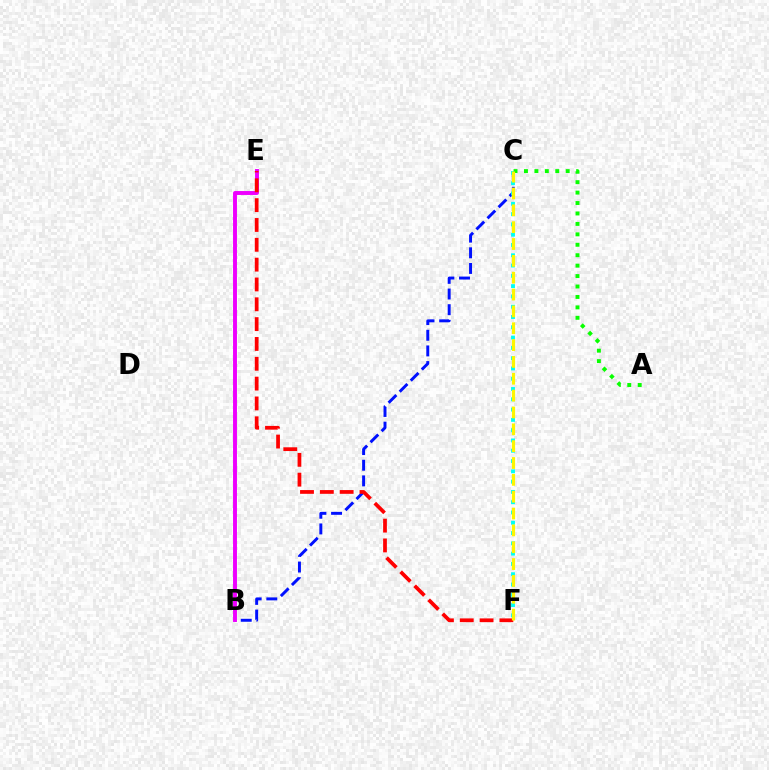{('B', 'C'): [{'color': '#0010ff', 'line_style': 'dashed', 'thickness': 2.13}], ('B', 'E'): [{'color': '#ee00ff', 'line_style': 'solid', 'thickness': 2.83}], ('C', 'F'): [{'color': '#00fff6', 'line_style': 'dotted', 'thickness': 2.8}, {'color': '#fcf500', 'line_style': 'dashed', 'thickness': 2.29}], ('A', 'C'): [{'color': '#08ff00', 'line_style': 'dotted', 'thickness': 2.83}], ('E', 'F'): [{'color': '#ff0000', 'line_style': 'dashed', 'thickness': 2.69}]}